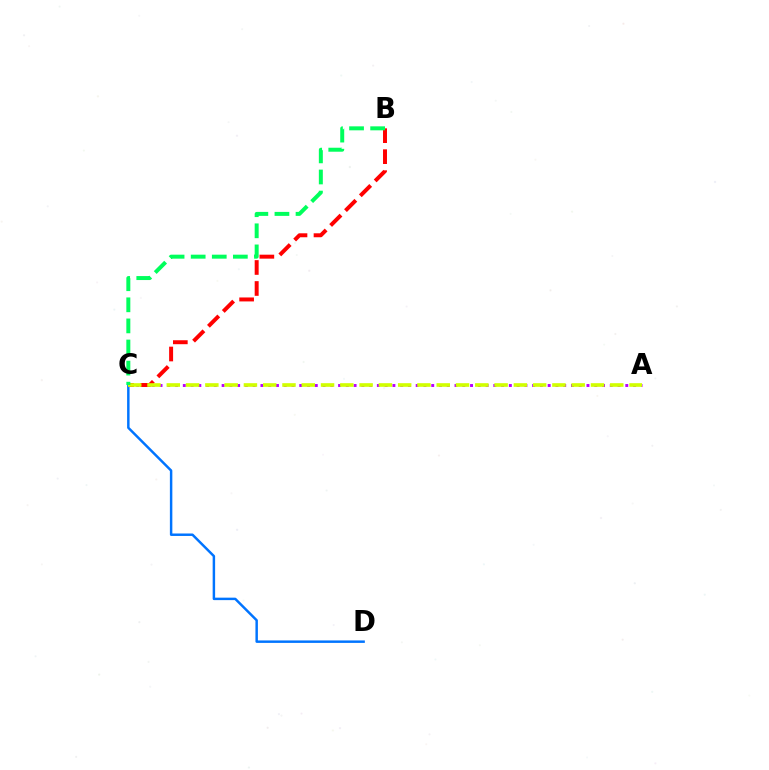{('A', 'C'): [{'color': '#b900ff', 'line_style': 'dotted', 'thickness': 2.11}, {'color': '#d1ff00', 'line_style': 'dashed', 'thickness': 2.62}], ('C', 'D'): [{'color': '#0074ff', 'line_style': 'solid', 'thickness': 1.77}], ('B', 'C'): [{'color': '#ff0000', 'line_style': 'dashed', 'thickness': 2.85}, {'color': '#00ff5c', 'line_style': 'dashed', 'thickness': 2.87}]}